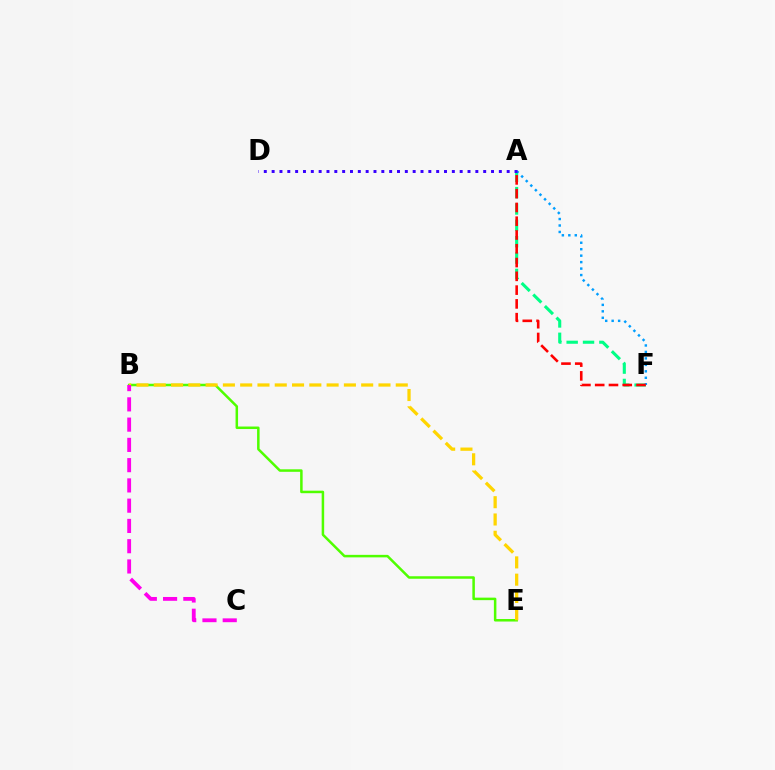{('B', 'E'): [{'color': '#4fff00', 'line_style': 'solid', 'thickness': 1.81}, {'color': '#ffd500', 'line_style': 'dashed', 'thickness': 2.35}], ('A', 'F'): [{'color': '#00ff86', 'line_style': 'dashed', 'thickness': 2.22}, {'color': '#009eff', 'line_style': 'dotted', 'thickness': 1.76}, {'color': '#ff0000', 'line_style': 'dashed', 'thickness': 1.87}], ('B', 'C'): [{'color': '#ff00ed', 'line_style': 'dashed', 'thickness': 2.75}], ('A', 'D'): [{'color': '#3700ff', 'line_style': 'dotted', 'thickness': 2.13}]}